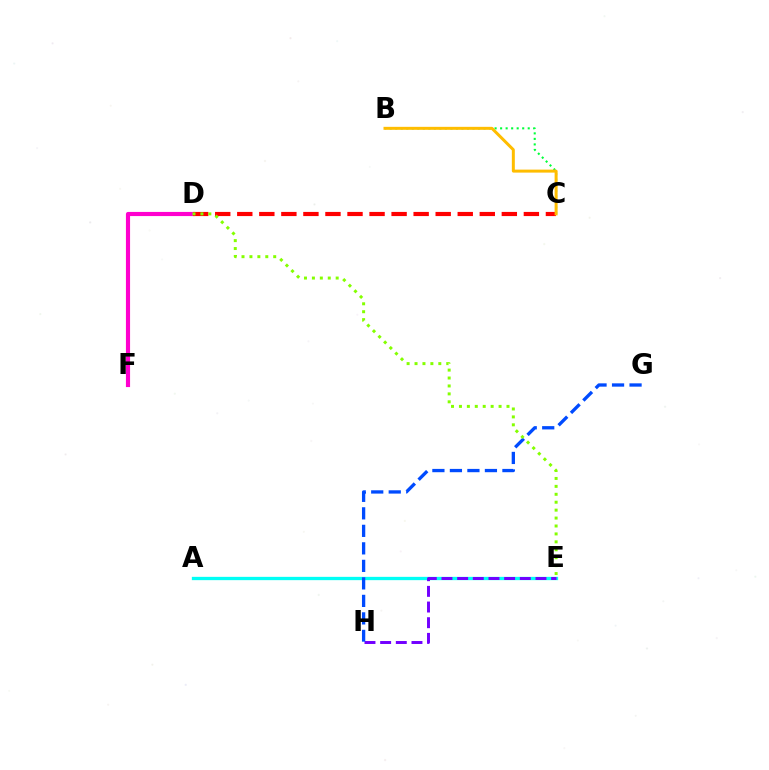{('B', 'C'): [{'color': '#00ff39', 'line_style': 'dotted', 'thickness': 1.5}, {'color': '#ffbd00', 'line_style': 'solid', 'thickness': 2.15}], ('D', 'F'): [{'color': '#ff00cf', 'line_style': 'solid', 'thickness': 2.98}], ('A', 'E'): [{'color': '#00fff6', 'line_style': 'solid', 'thickness': 2.38}], ('C', 'D'): [{'color': '#ff0000', 'line_style': 'dashed', 'thickness': 2.99}], ('E', 'H'): [{'color': '#7200ff', 'line_style': 'dashed', 'thickness': 2.13}], ('G', 'H'): [{'color': '#004bff', 'line_style': 'dashed', 'thickness': 2.38}], ('D', 'E'): [{'color': '#84ff00', 'line_style': 'dotted', 'thickness': 2.15}]}